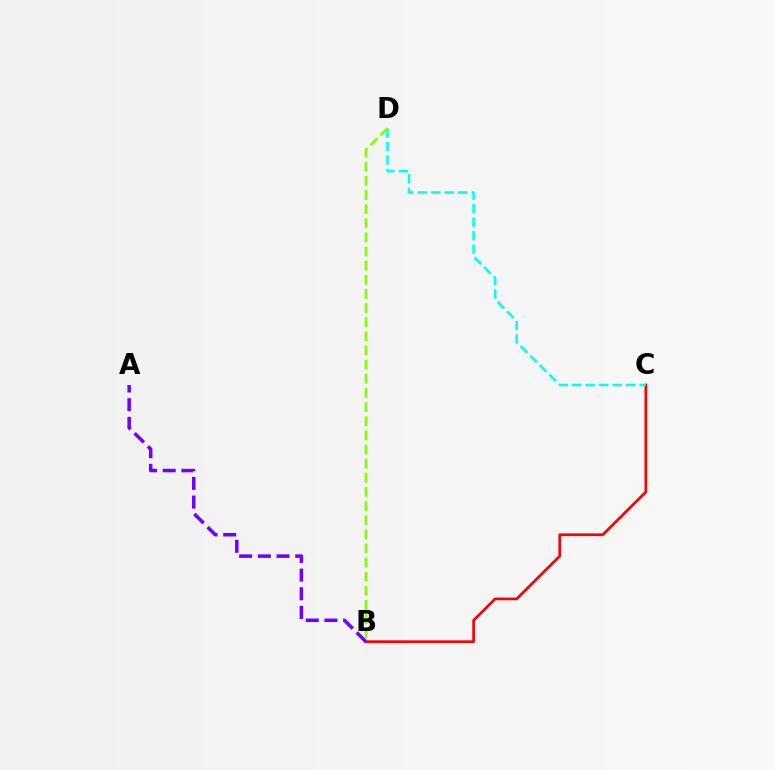{('B', 'C'): [{'color': '#ff0000', 'line_style': 'solid', 'thickness': 1.94}], ('A', 'B'): [{'color': '#7200ff', 'line_style': 'dashed', 'thickness': 2.54}], ('C', 'D'): [{'color': '#00fff6', 'line_style': 'dashed', 'thickness': 1.83}], ('B', 'D'): [{'color': '#84ff00', 'line_style': 'dashed', 'thickness': 1.92}]}